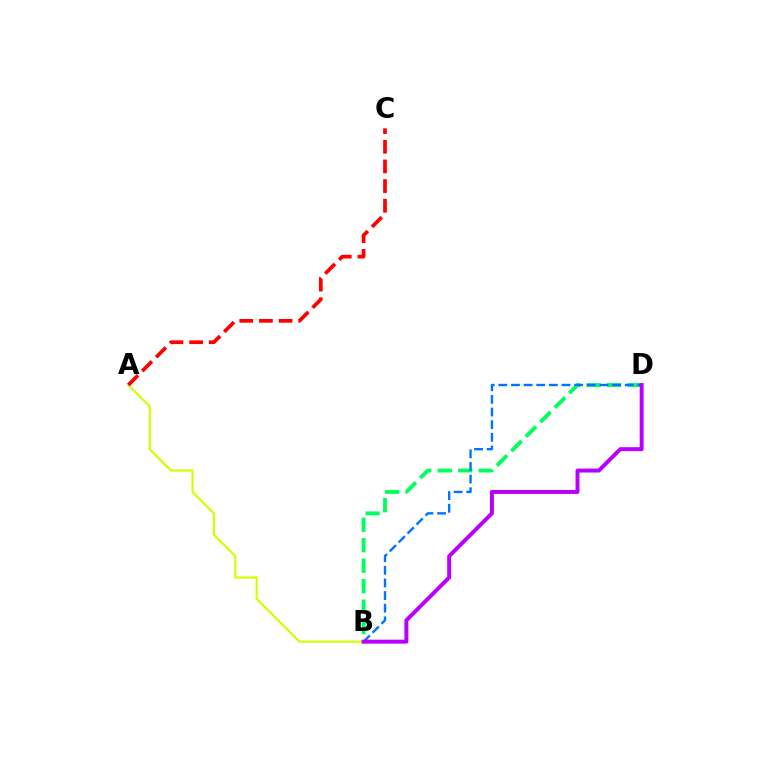{('B', 'D'): [{'color': '#00ff5c', 'line_style': 'dashed', 'thickness': 2.78}, {'color': '#0074ff', 'line_style': 'dashed', 'thickness': 1.72}, {'color': '#b900ff', 'line_style': 'solid', 'thickness': 2.85}], ('A', 'B'): [{'color': '#d1ff00', 'line_style': 'solid', 'thickness': 1.56}], ('A', 'C'): [{'color': '#ff0000', 'line_style': 'dashed', 'thickness': 2.67}]}